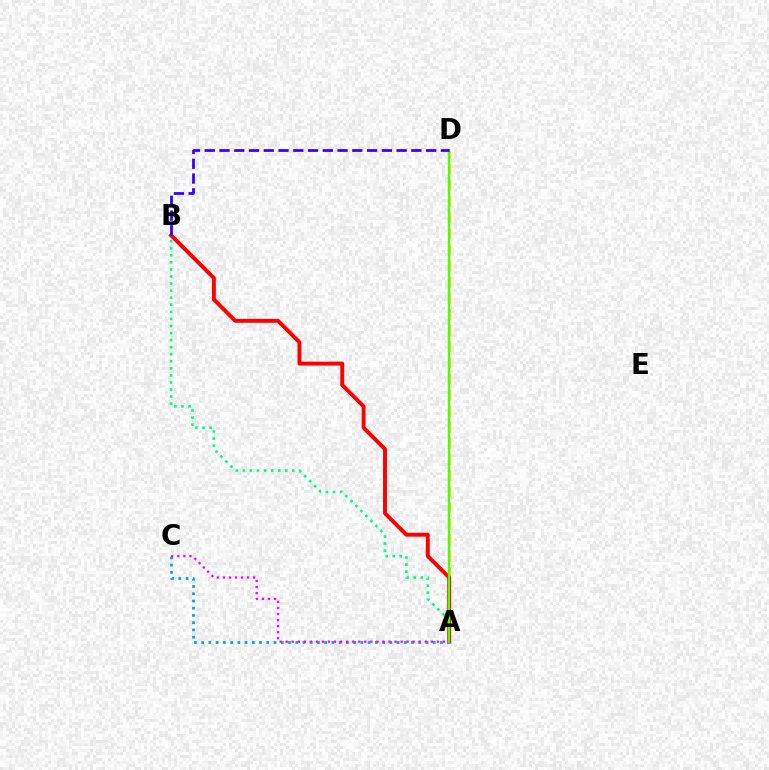{('A', 'D'): [{'color': '#ffd500', 'line_style': 'dashed', 'thickness': 2.19}, {'color': '#4fff00', 'line_style': 'solid', 'thickness': 1.68}], ('A', 'B'): [{'color': '#00ff86', 'line_style': 'dotted', 'thickness': 1.92}, {'color': '#ff0000', 'line_style': 'solid', 'thickness': 2.82}], ('A', 'C'): [{'color': '#009eff', 'line_style': 'dotted', 'thickness': 1.97}, {'color': '#ff00ed', 'line_style': 'dotted', 'thickness': 1.64}], ('B', 'D'): [{'color': '#3700ff', 'line_style': 'dashed', 'thickness': 2.01}]}